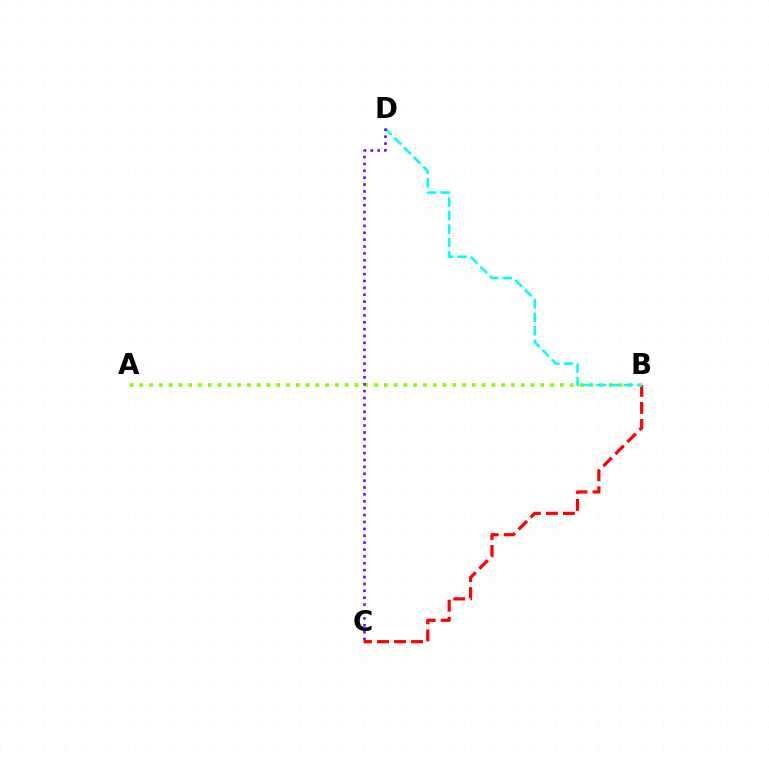{('B', 'C'): [{'color': '#ff0000', 'line_style': 'dashed', 'thickness': 2.31}], ('A', 'B'): [{'color': '#84ff00', 'line_style': 'dotted', 'thickness': 2.66}], ('B', 'D'): [{'color': '#00fff6', 'line_style': 'dashed', 'thickness': 1.84}], ('C', 'D'): [{'color': '#7200ff', 'line_style': 'dotted', 'thickness': 1.87}]}